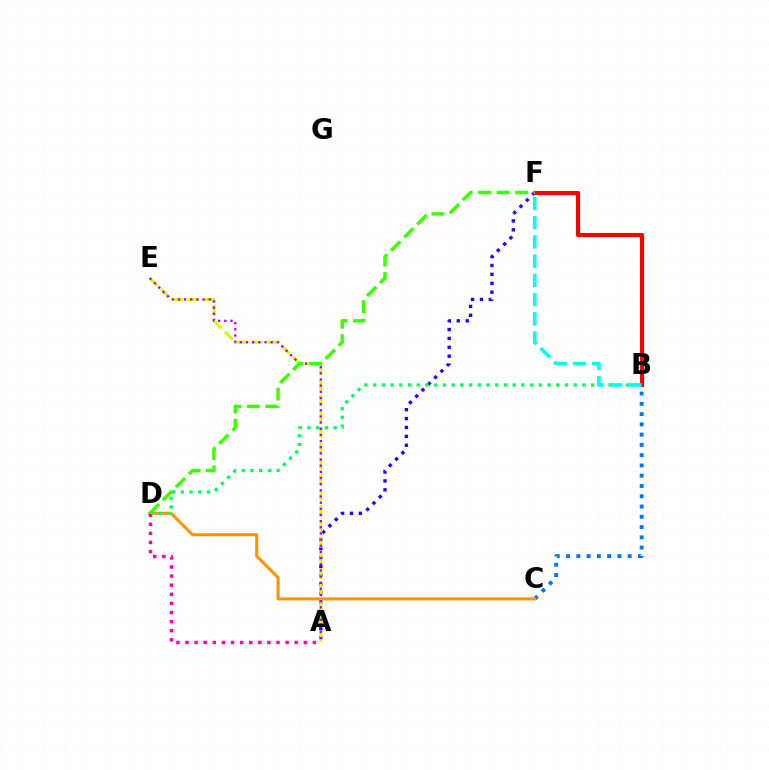{('B', 'C'): [{'color': '#0074ff', 'line_style': 'dotted', 'thickness': 2.79}], ('C', 'D'): [{'color': '#ff9400', 'line_style': 'solid', 'thickness': 2.21}], ('A', 'F'): [{'color': '#2500ff', 'line_style': 'dotted', 'thickness': 2.42}], ('A', 'E'): [{'color': '#d1ff00', 'line_style': 'dashed', 'thickness': 2.13}, {'color': '#b900ff', 'line_style': 'dotted', 'thickness': 1.67}], ('B', 'F'): [{'color': '#ff0000', 'line_style': 'solid', 'thickness': 2.94}, {'color': '#00fff6', 'line_style': 'dashed', 'thickness': 2.61}], ('B', 'D'): [{'color': '#00ff5c', 'line_style': 'dotted', 'thickness': 2.37}], ('A', 'D'): [{'color': '#ff00ac', 'line_style': 'dotted', 'thickness': 2.47}], ('D', 'F'): [{'color': '#3dff00', 'line_style': 'dashed', 'thickness': 2.51}]}